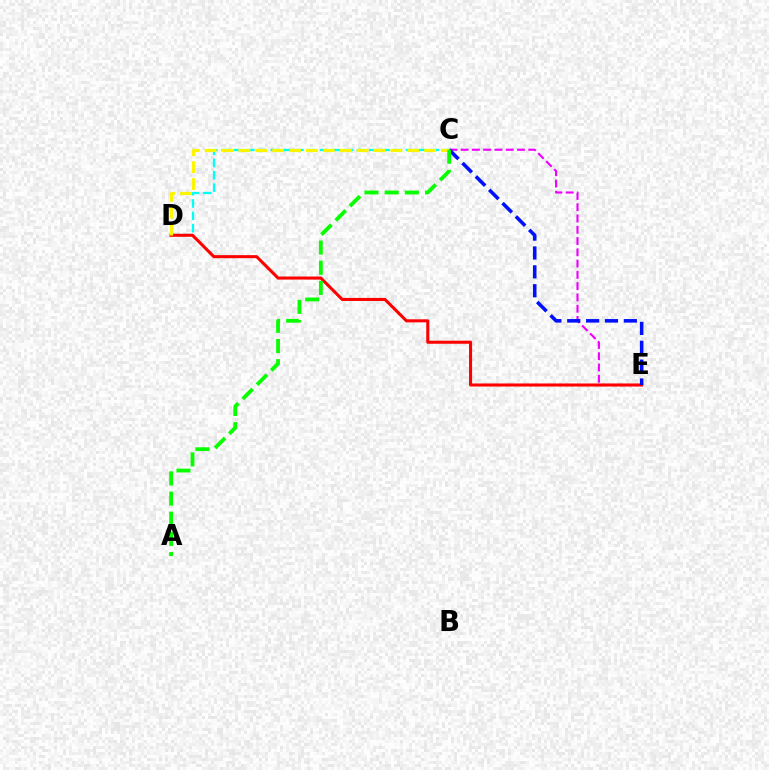{('C', 'D'): [{'color': '#00fff6', 'line_style': 'dashed', 'thickness': 1.67}, {'color': '#fcf500', 'line_style': 'dashed', 'thickness': 2.29}], ('C', 'E'): [{'color': '#ee00ff', 'line_style': 'dashed', 'thickness': 1.53}, {'color': '#0010ff', 'line_style': 'dashed', 'thickness': 2.56}], ('D', 'E'): [{'color': '#ff0000', 'line_style': 'solid', 'thickness': 2.2}], ('A', 'C'): [{'color': '#08ff00', 'line_style': 'dashed', 'thickness': 2.74}]}